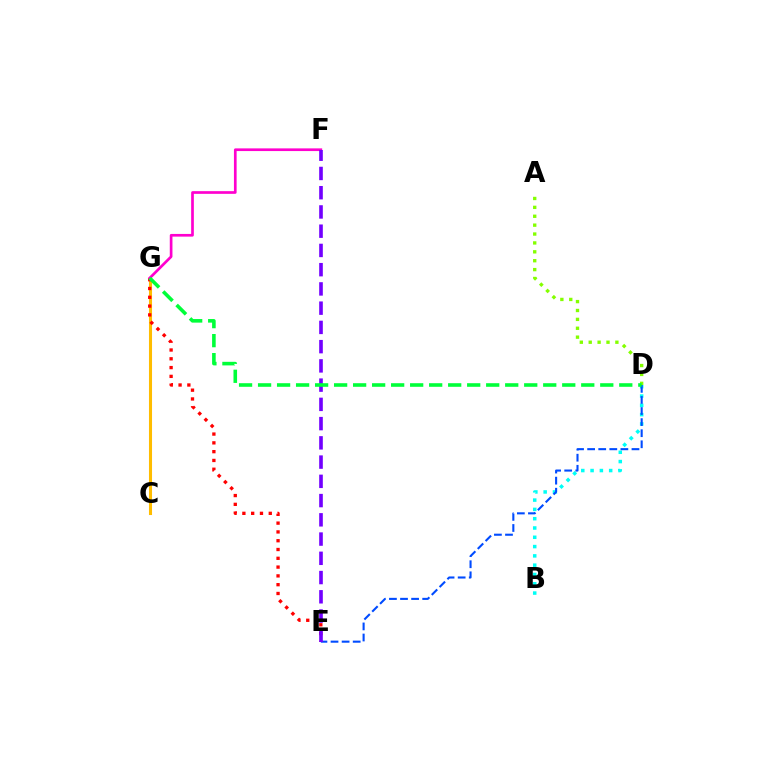{('A', 'D'): [{'color': '#84ff00', 'line_style': 'dotted', 'thickness': 2.42}], ('B', 'D'): [{'color': '#00fff6', 'line_style': 'dotted', 'thickness': 2.53}], ('D', 'E'): [{'color': '#004bff', 'line_style': 'dashed', 'thickness': 1.51}], ('C', 'G'): [{'color': '#ffbd00', 'line_style': 'solid', 'thickness': 2.21}], ('E', 'G'): [{'color': '#ff0000', 'line_style': 'dotted', 'thickness': 2.39}], ('F', 'G'): [{'color': '#ff00cf', 'line_style': 'solid', 'thickness': 1.93}], ('E', 'F'): [{'color': '#7200ff', 'line_style': 'dashed', 'thickness': 2.61}], ('D', 'G'): [{'color': '#00ff39', 'line_style': 'dashed', 'thickness': 2.58}]}